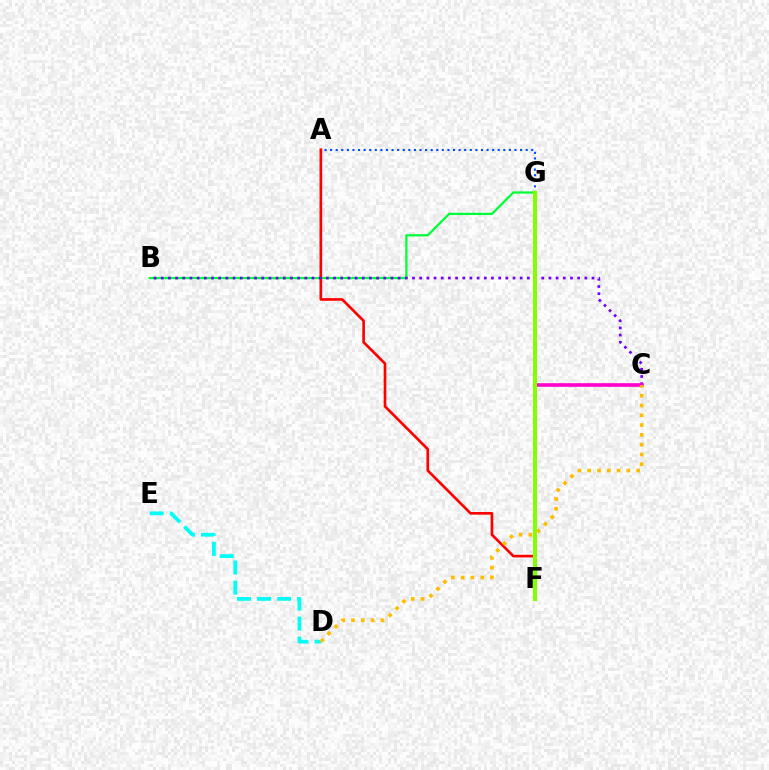{('A', 'G'): [{'color': '#004bff', 'line_style': 'dotted', 'thickness': 1.52}], ('B', 'G'): [{'color': '#00ff39', 'line_style': 'solid', 'thickness': 1.63}], ('A', 'F'): [{'color': '#ff0000', 'line_style': 'solid', 'thickness': 1.92}], ('B', 'C'): [{'color': '#7200ff', 'line_style': 'dotted', 'thickness': 1.95}], ('C', 'F'): [{'color': '#ff00cf', 'line_style': 'solid', 'thickness': 2.61}], ('D', 'E'): [{'color': '#00fff6', 'line_style': 'dashed', 'thickness': 2.72}], ('C', 'D'): [{'color': '#ffbd00', 'line_style': 'dotted', 'thickness': 2.66}], ('F', 'G'): [{'color': '#84ff00', 'line_style': 'solid', 'thickness': 2.93}]}